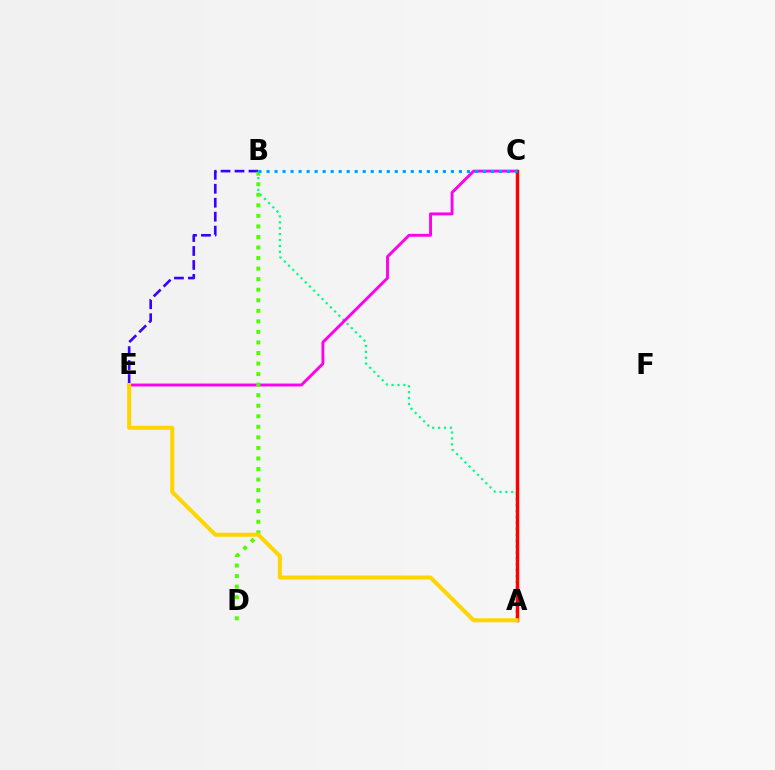{('A', 'B'): [{'color': '#00ff86', 'line_style': 'dotted', 'thickness': 1.6}], ('C', 'E'): [{'color': '#ff00ed', 'line_style': 'solid', 'thickness': 2.09}], ('B', 'E'): [{'color': '#3700ff', 'line_style': 'dashed', 'thickness': 1.9}], ('B', 'D'): [{'color': '#4fff00', 'line_style': 'dotted', 'thickness': 2.87}], ('A', 'C'): [{'color': '#ff0000', 'line_style': 'solid', 'thickness': 2.48}], ('A', 'E'): [{'color': '#ffd500', 'line_style': 'solid', 'thickness': 2.9}], ('B', 'C'): [{'color': '#009eff', 'line_style': 'dotted', 'thickness': 2.18}]}